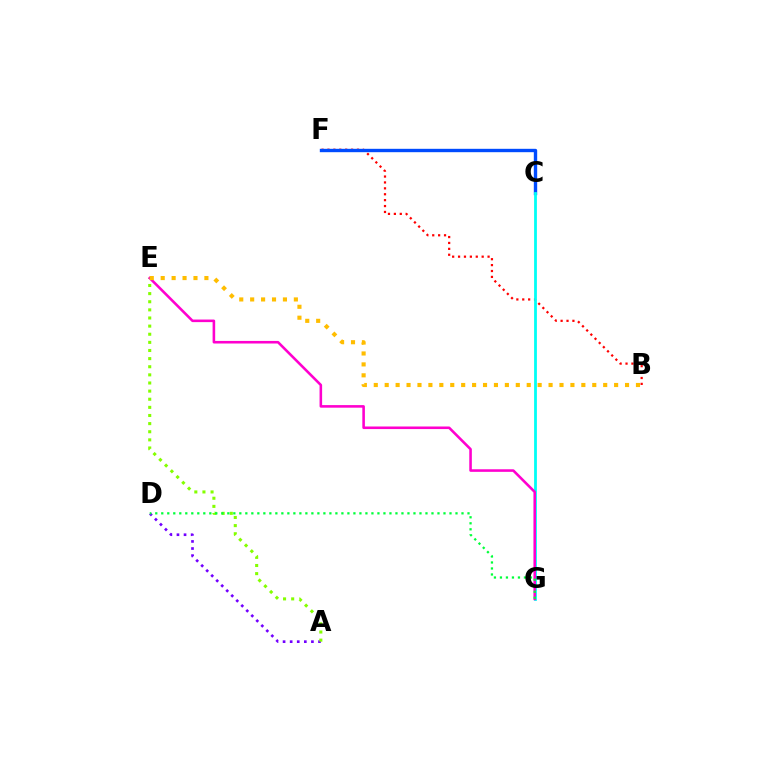{('B', 'F'): [{'color': '#ff0000', 'line_style': 'dotted', 'thickness': 1.6}], ('C', 'F'): [{'color': '#004bff', 'line_style': 'solid', 'thickness': 2.43}], ('A', 'D'): [{'color': '#7200ff', 'line_style': 'dotted', 'thickness': 1.92}], ('C', 'G'): [{'color': '#00fff6', 'line_style': 'solid', 'thickness': 2.01}], ('A', 'E'): [{'color': '#84ff00', 'line_style': 'dotted', 'thickness': 2.21}], ('E', 'G'): [{'color': '#ff00cf', 'line_style': 'solid', 'thickness': 1.86}], ('B', 'E'): [{'color': '#ffbd00', 'line_style': 'dotted', 'thickness': 2.97}], ('D', 'G'): [{'color': '#00ff39', 'line_style': 'dotted', 'thickness': 1.63}]}